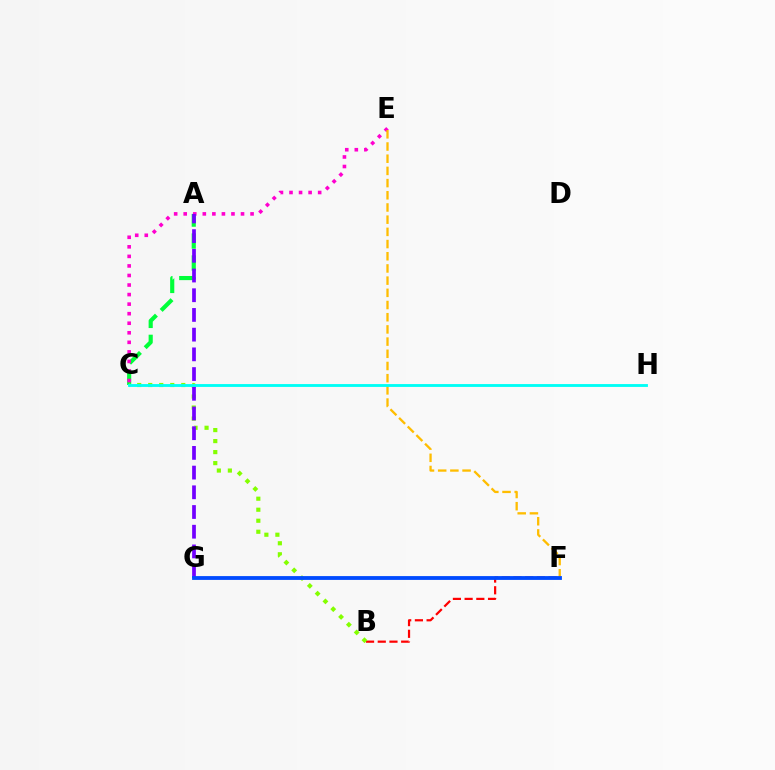{('A', 'C'): [{'color': '#00ff39', 'line_style': 'dashed', 'thickness': 2.98}], ('B', 'F'): [{'color': '#ff0000', 'line_style': 'dashed', 'thickness': 1.59}], ('C', 'E'): [{'color': '#ff00cf', 'line_style': 'dotted', 'thickness': 2.6}], ('B', 'C'): [{'color': '#84ff00', 'line_style': 'dotted', 'thickness': 2.99}], ('A', 'G'): [{'color': '#7200ff', 'line_style': 'dashed', 'thickness': 2.68}], ('E', 'F'): [{'color': '#ffbd00', 'line_style': 'dashed', 'thickness': 1.66}], ('F', 'G'): [{'color': '#004bff', 'line_style': 'solid', 'thickness': 2.75}], ('C', 'H'): [{'color': '#00fff6', 'line_style': 'solid', 'thickness': 2.05}]}